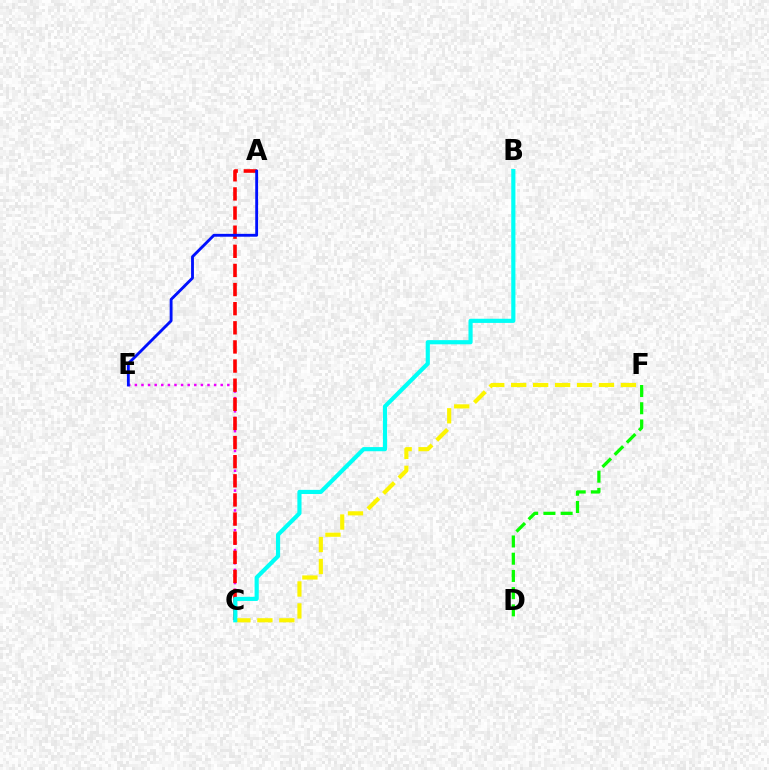{('C', 'E'): [{'color': '#ee00ff', 'line_style': 'dotted', 'thickness': 1.79}], ('D', 'F'): [{'color': '#08ff00', 'line_style': 'dashed', 'thickness': 2.34}], ('A', 'C'): [{'color': '#ff0000', 'line_style': 'dashed', 'thickness': 2.6}], ('C', 'F'): [{'color': '#fcf500', 'line_style': 'dashed', 'thickness': 2.98}], ('A', 'E'): [{'color': '#0010ff', 'line_style': 'solid', 'thickness': 2.06}], ('B', 'C'): [{'color': '#00fff6', 'line_style': 'solid', 'thickness': 2.99}]}